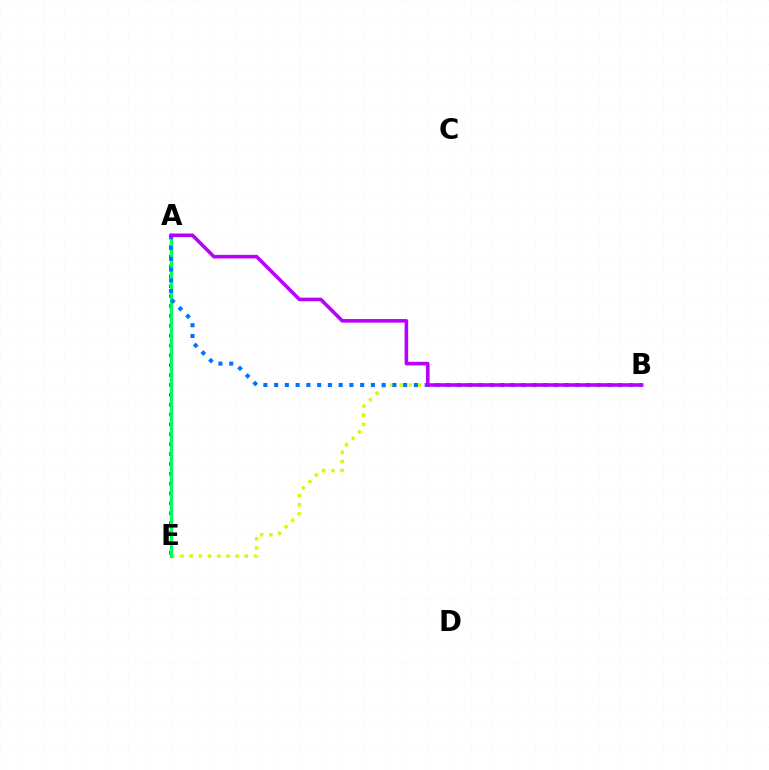{('B', 'E'): [{'color': '#d1ff00', 'line_style': 'dotted', 'thickness': 2.5}], ('A', 'E'): [{'color': '#ff0000', 'line_style': 'dotted', 'thickness': 2.68}, {'color': '#00ff5c', 'line_style': 'solid', 'thickness': 2.33}], ('A', 'B'): [{'color': '#0074ff', 'line_style': 'dotted', 'thickness': 2.92}, {'color': '#b900ff', 'line_style': 'solid', 'thickness': 2.58}]}